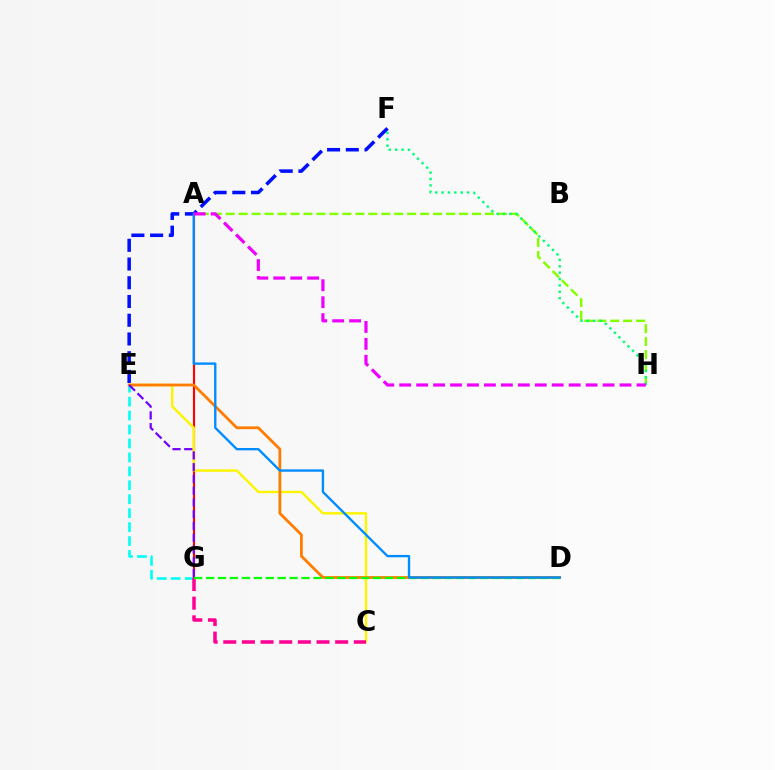{('A', 'H'): [{'color': '#84ff00', 'line_style': 'dashed', 'thickness': 1.76}, {'color': '#ee00ff', 'line_style': 'dashed', 'thickness': 2.3}], ('E', 'G'): [{'color': '#00fff6', 'line_style': 'dashed', 'thickness': 1.89}, {'color': '#7200ff', 'line_style': 'dashed', 'thickness': 1.6}], ('A', 'G'): [{'color': '#ff0000', 'line_style': 'solid', 'thickness': 1.53}], ('C', 'E'): [{'color': '#fcf500', 'line_style': 'solid', 'thickness': 1.74}], ('F', 'H'): [{'color': '#00ff74', 'line_style': 'dotted', 'thickness': 1.73}], ('D', 'E'): [{'color': '#ff7c00', 'line_style': 'solid', 'thickness': 2.0}], ('C', 'G'): [{'color': '#ff0094', 'line_style': 'dashed', 'thickness': 2.53}], ('D', 'G'): [{'color': '#08ff00', 'line_style': 'dashed', 'thickness': 1.62}], ('E', 'F'): [{'color': '#0010ff', 'line_style': 'dashed', 'thickness': 2.55}], ('A', 'D'): [{'color': '#008cff', 'line_style': 'solid', 'thickness': 1.69}]}